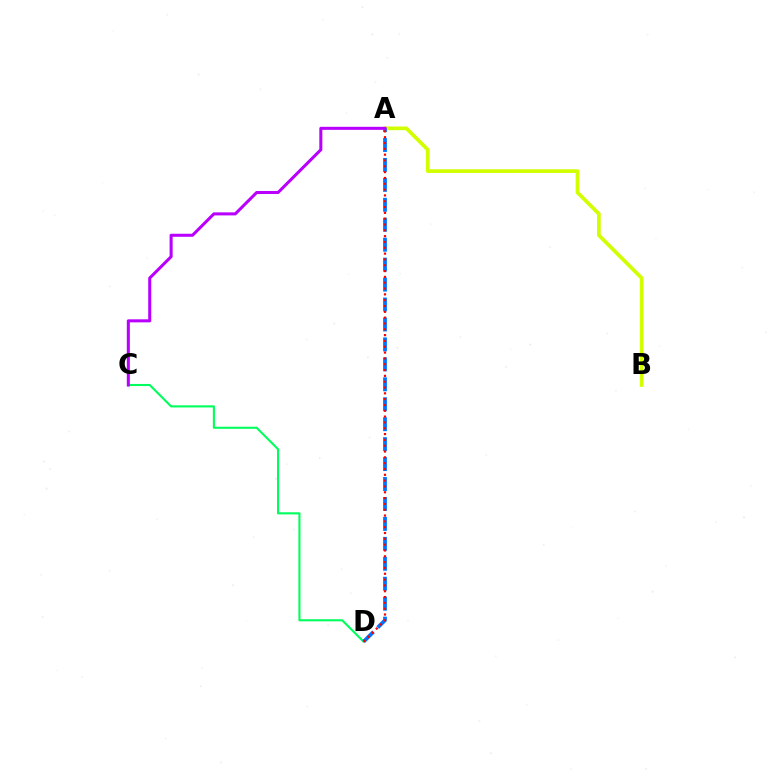{('A', 'B'): [{'color': '#d1ff00', 'line_style': 'solid', 'thickness': 2.66}], ('C', 'D'): [{'color': '#00ff5c', 'line_style': 'solid', 'thickness': 1.52}], ('A', 'D'): [{'color': '#0074ff', 'line_style': 'dashed', 'thickness': 2.71}, {'color': '#ff0000', 'line_style': 'dotted', 'thickness': 1.58}], ('A', 'C'): [{'color': '#b900ff', 'line_style': 'solid', 'thickness': 2.19}]}